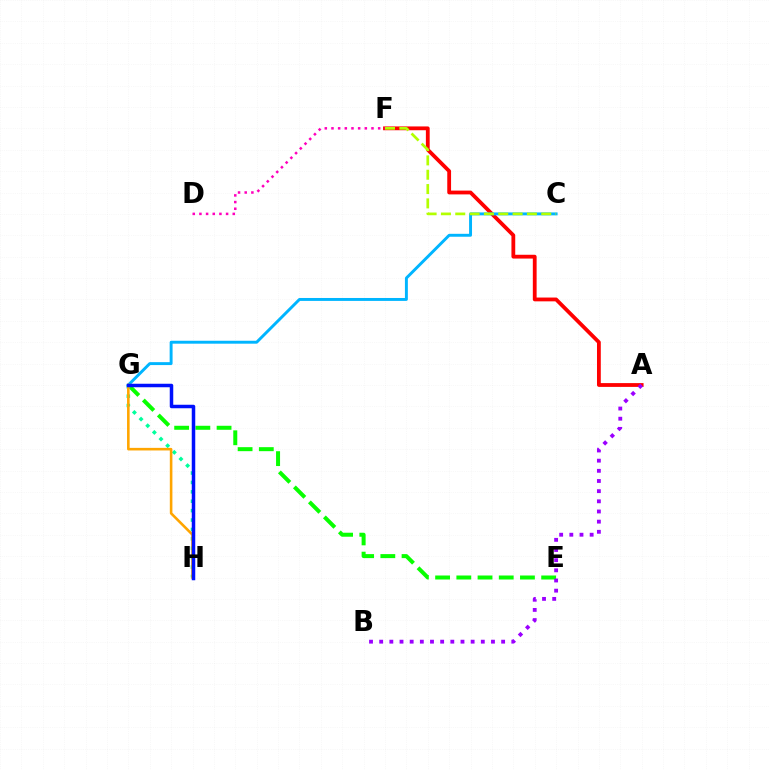{('E', 'G'): [{'color': '#08ff00', 'line_style': 'dashed', 'thickness': 2.88}], ('A', 'F'): [{'color': '#ff0000', 'line_style': 'solid', 'thickness': 2.74}], ('G', 'H'): [{'color': '#00ff9d', 'line_style': 'dotted', 'thickness': 2.55}, {'color': '#ffa500', 'line_style': 'solid', 'thickness': 1.87}, {'color': '#0010ff', 'line_style': 'solid', 'thickness': 2.52}], ('A', 'B'): [{'color': '#9b00ff', 'line_style': 'dotted', 'thickness': 2.76}], ('C', 'G'): [{'color': '#00b5ff', 'line_style': 'solid', 'thickness': 2.11}], ('C', 'F'): [{'color': '#b3ff00', 'line_style': 'dashed', 'thickness': 1.95}], ('D', 'F'): [{'color': '#ff00bd', 'line_style': 'dotted', 'thickness': 1.81}]}